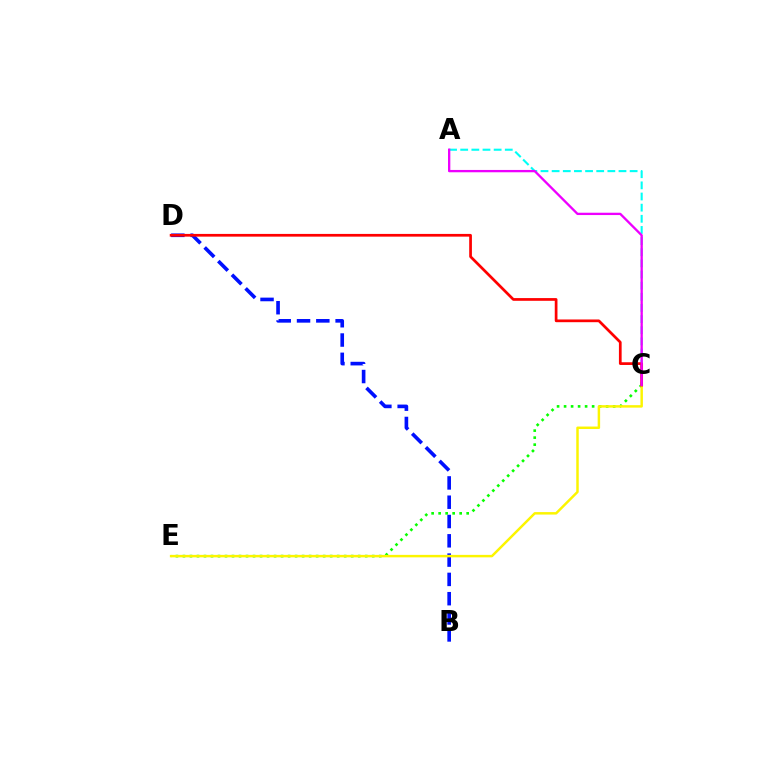{('A', 'C'): [{'color': '#00fff6', 'line_style': 'dashed', 'thickness': 1.51}, {'color': '#ee00ff', 'line_style': 'solid', 'thickness': 1.67}], ('B', 'D'): [{'color': '#0010ff', 'line_style': 'dashed', 'thickness': 2.62}], ('C', 'E'): [{'color': '#08ff00', 'line_style': 'dotted', 'thickness': 1.9}, {'color': '#fcf500', 'line_style': 'solid', 'thickness': 1.78}], ('C', 'D'): [{'color': '#ff0000', 'line_style': 'solid', 'thickness': 1.96}]}